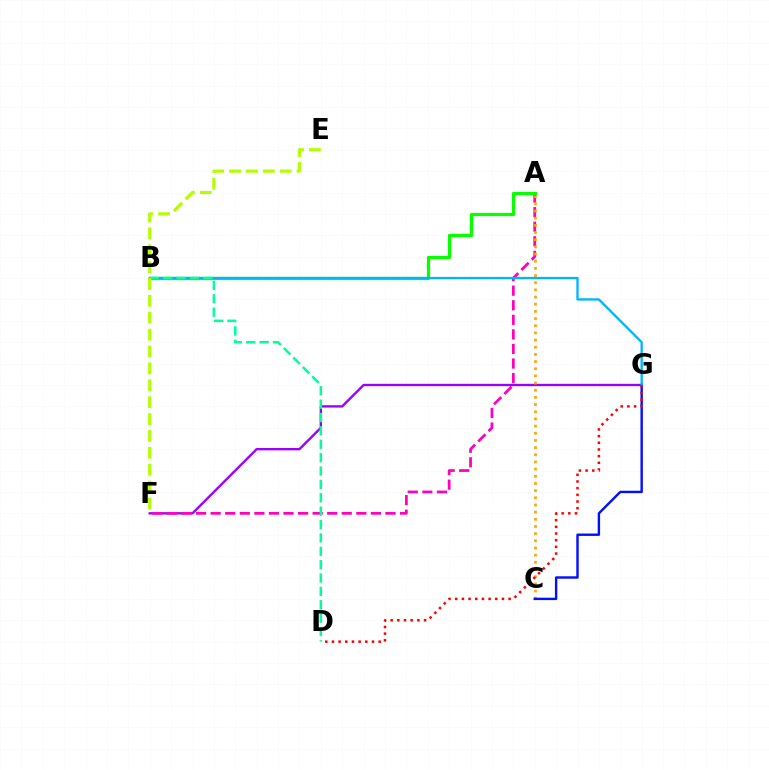{('F', 'G'): [{'color': '#9b00ff', 'line_style': 'solid', 'thickness': 1.69}], ('A', 'F'): [{'color': '#ff00bd', 'line_style': 'dashed', 'thickness': 1.98}], ('A', 'C'): [{'color': '#ffa500', 'line_style': 'dotted', 'thickness': 1.95}], ('C', 'G'): [{'color': '#0010ff', 'line_style': 'solid', 'thickness': 1.73}], ('A', 'B'): [{'color': '#08ff00', 'line_style': 'solid', 'thickness': 2.34}], ('B', 'G'): [{'color': '#00b5ff', 'line_style': 'solid', 'thickness': 1.67}], ('B', 'D'): [{'color': '#00ff9d', 'line_style': 'dashed', 'thickness': 1.82}], ('D', 'G'): [{'color': '#ff0000', 'line_style': 'dotted', 'thickness': 1.81}], ('E', 'F'): [{'color': '#b3ff00', 'line_style': 'dashed', 'thickness': 2.29}]}